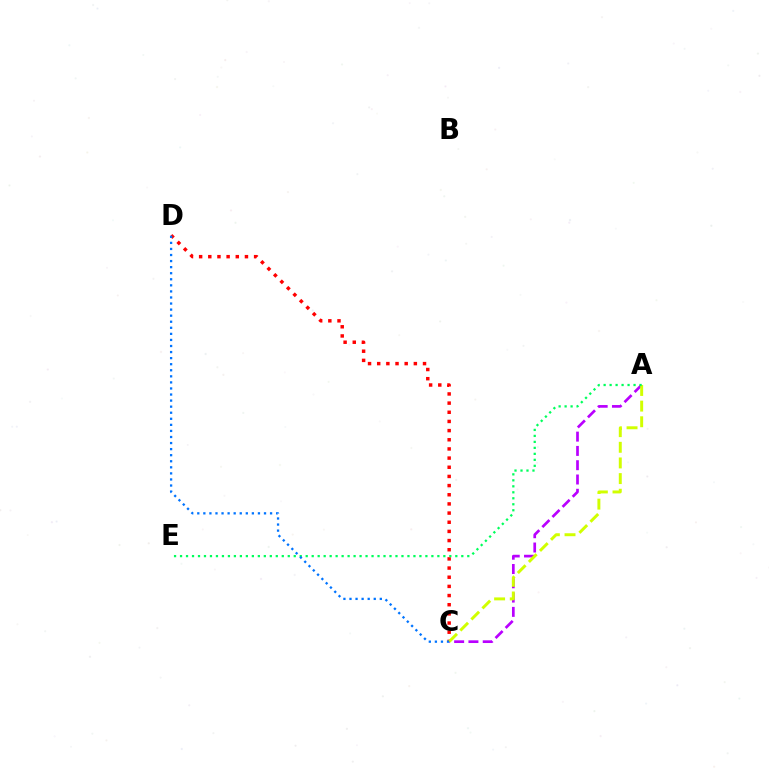{('A', 'C'): [{'color': '#b900ff', 'line_style': 'dashed', 'thickness': 1.94}, {'color': '#d1ff00', 'line_style': 'dashed', 'thickness': 2.13}], ('C', 'D'): [{'color': '#ff0000', 'line_style': 'dotted', 'thickness': 2.49}, {'color': '#0074ff', 'line_style': 'dotted', 'thickness': 1.65}], ('A', 'E'): [{'color': '#00ff5c', 'line_style': 'dotted', 'thickness': 1.63}]}